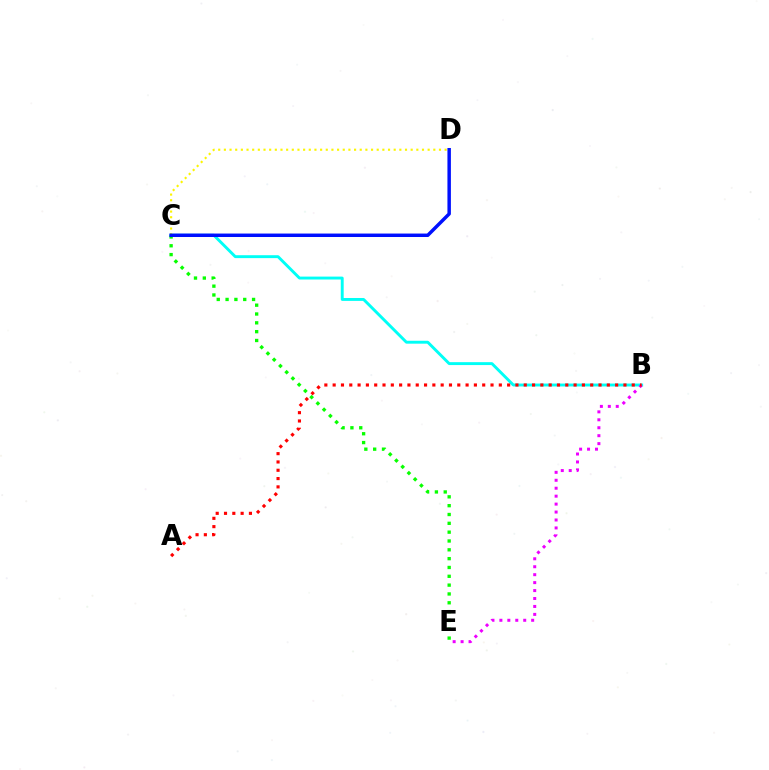{('C', 'D'): [{'color': '#fcf500', 'line_style': 'dotted', 'thickness': 1.54}, {'color': '#0010ff', 'line_style': 'solid', 'thickness': 2.49}], ('B', 'C'): [{'color': '#00fff6', 'line_style': 'solid', 'thickness': 2.09}], ('C', 'E'): [{'color': '#08ff00', 'line_style': 'dotted', 'thickness': 2.4}], ('B', 'E'): [{'color': '#ee00ff', 'line_style': 'dotted', 'thickness': 2.16}], ('A', 'B'): [{'color': '#ff0000', 'line_style': 'dotted', 'thickness': 2.26}]}